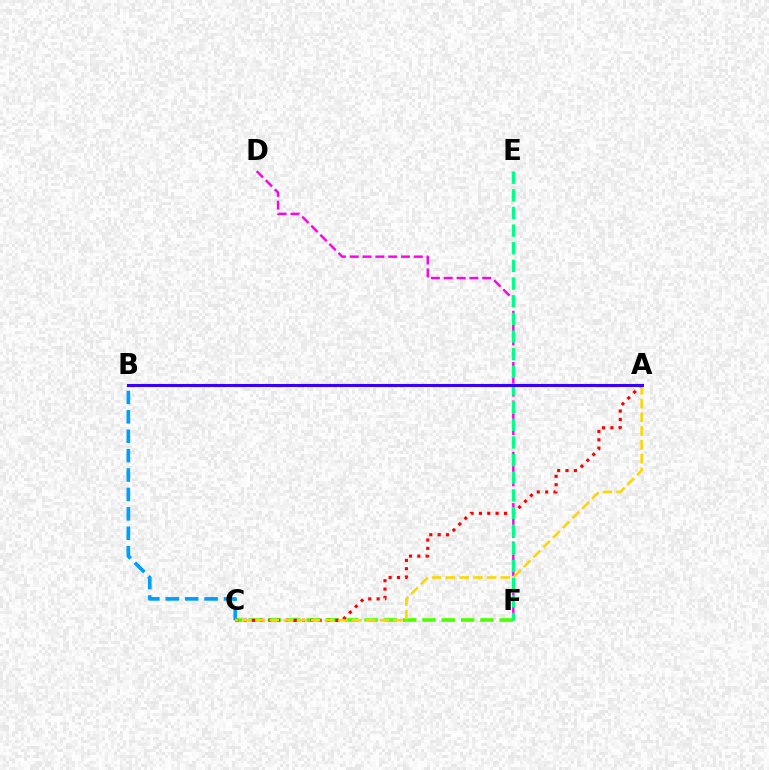{('D', 'F'): [{'color': '#ff00ed', 'line_style': 'dashed', 'thickness': 1.74}], ('B', 'C'): [{'color': '#009eff', 'line_style': 'dashed', 'thickness': 2.64}], ('C', 'F'): [{'color': '#4fff00', 'line_style': 'dashed', 'thickness': 2.62}], ('A', 'C'): [{'color': '#ff0000', 'line_style': 'dotted', 'thickness': 2.27}, {'color': '#ffd500', 'line_style': 'dashed', 'thickness': 1.87}], ('E', 'F'): [{'color': '#00ff86', 'line_style': 'dashed', 'thickness': 2.4}], ('A', 'B'): [{'color': '#3700ff', 'line_style': 'solid', 'thickness': 2.21}]}